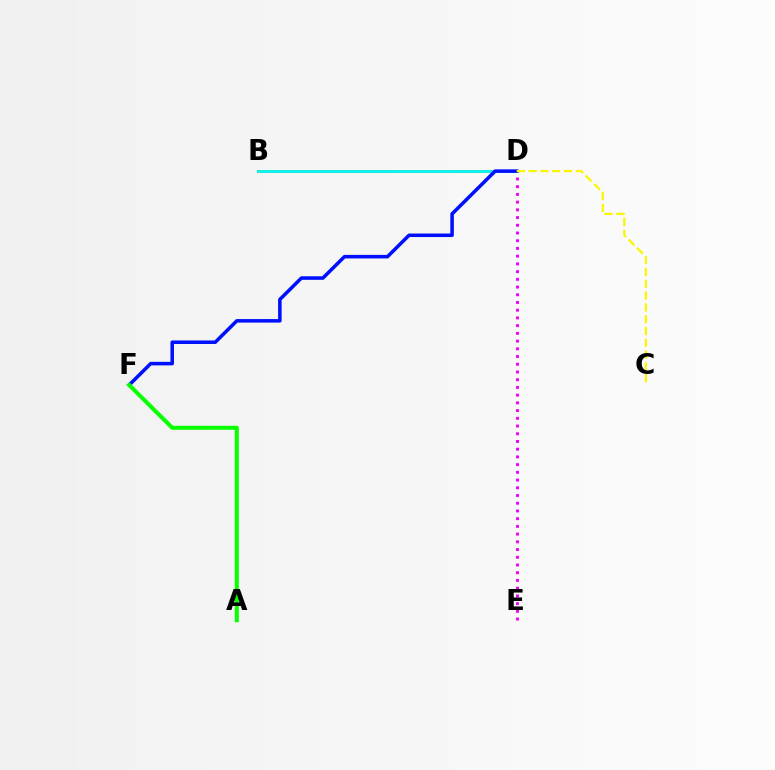{('B', 'D'): [{'color': '#ff0000', 'line_style': 'solid', 'thickness': 1.97}, {'color': '#00fff6', 'line_style': 'solid', 'thickness': 2.0}], ('D', 'E'): [{'color': '#ee00ff', 'line_style': 'dotted', 'thickness': 2.1}], ('D', 'F'): [{'color': '#0010ff', 'line_style': 'solid', 'thickness': 2.55}], ('A', 'F'): [{'color': '#08ff00', 'line_style': 'solid', 'thickness': 2.89}], ('C', 'D'): [{'color': '#fcf500', 'line_style': 'dashed', 'thickness': 1.6}]}